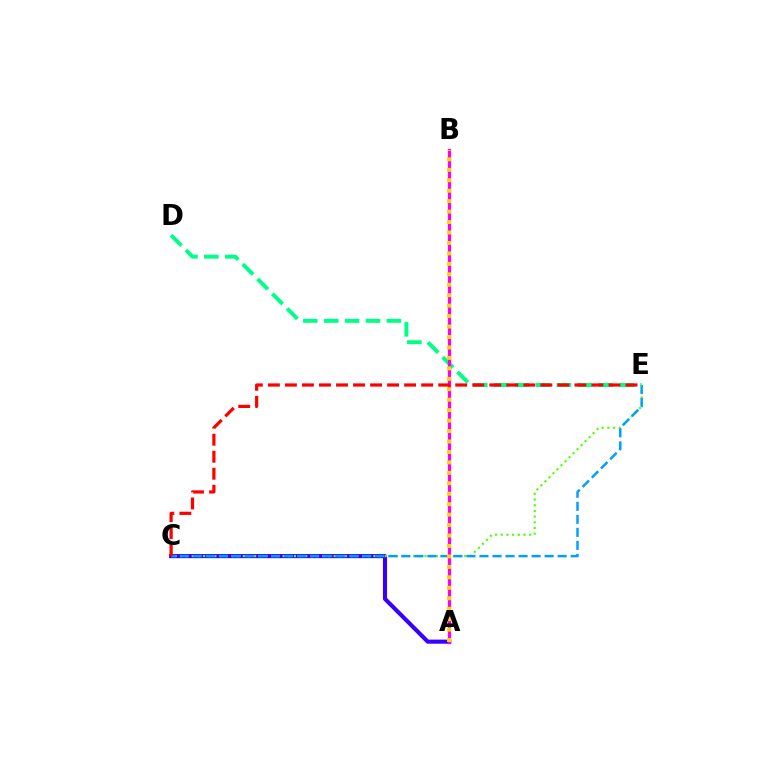{('A', 'C'): [{'color': '#3700ff', 'line_style': 'solid', 'thickness': 2.96}], ('C', 'E'): [{'color': '#4fff00', 'line_style': 'dotted', 'thickness': 1.54}, {'color': '#009eff', 'line_style': 'dashed', 'thickness': 1.77}, {'color': '#ff0000', 'line_style': 'dashed', 'thickness': 2.31}], ('D', 'E'): [{'color': '#00ff86', 'line_style': 'dashed', 'thickness': 2.84}], ('A', 'B'): [{'color': '#ff00ed', 'line_style': 'solid', 'thickness': 2.34}, {'color': '#ffd500', 'line_style': 'dotted', 'thickness': 2.84}]}